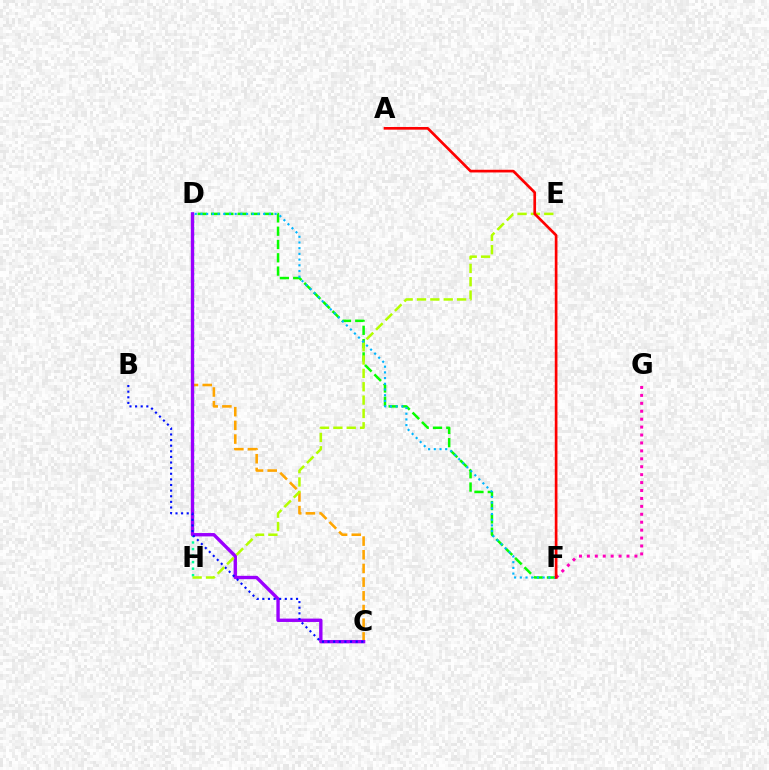{('D', 'H'): [{'color': '#00ff9d', 'line_style': 'dotted', 'thickness': 1.78}], ('C', 'D'): [{'color': '#ffa500', 'line_style': 'dashed', 'thickness': 1.86}, {'color': '#9b00ff', 'line_style': 'solid', 'thickness': 2.42}], ('D', 'F'): [{'color': '#08ff00', 'line_style': 'dashed', 'thickness': 1.81}, {'color': '#00b5ff', 'line_style': 'dotted', 'thickness': 1.55}], ('B', 'C'): [{'color': '#0010ff', 'line_style': 'dotted', 'thickness': 1.53}], ('F', 'G'): [{'color': '#ff00bd', 'line_style': 'dotted', 'thickness': 2.15}], ('E', 'H'): [{'color': '#b3ff00', 'line_style': 'dashed', 'thickness': 1.81}], ('A', 'F'): [{'color': '#ff0000', 'line_style': 'solid', 'thickness': 1.93}]}